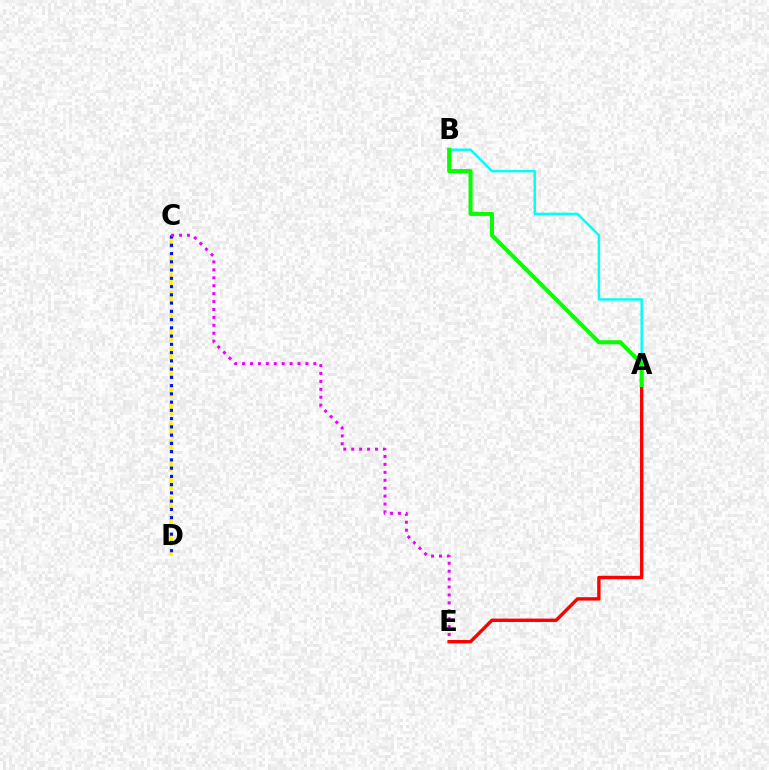{('A', 'B'): [{'color': '#00fff6', 'line_style': 'solid', 'thickness': 1.74}, {'color': '#08ff00', 'line_style': 'solid', 'thickness': 2.93}], ('A', 'E'): [{'color': '#ff0000', 'line_style': 'solid', 'thickness': 2.43}], ('C', 'D'): [{'color': '#fcf500', 'line_style': 'dashed', 'thickness': 2.53}, {'color': '#0010ff', 'line_style': 'dotted', 'thickness': 2.24}], ('C', 'E'): [{'color': '#ee00ff', 'line_style': 'dotted', 'thickness': 2.15}]}